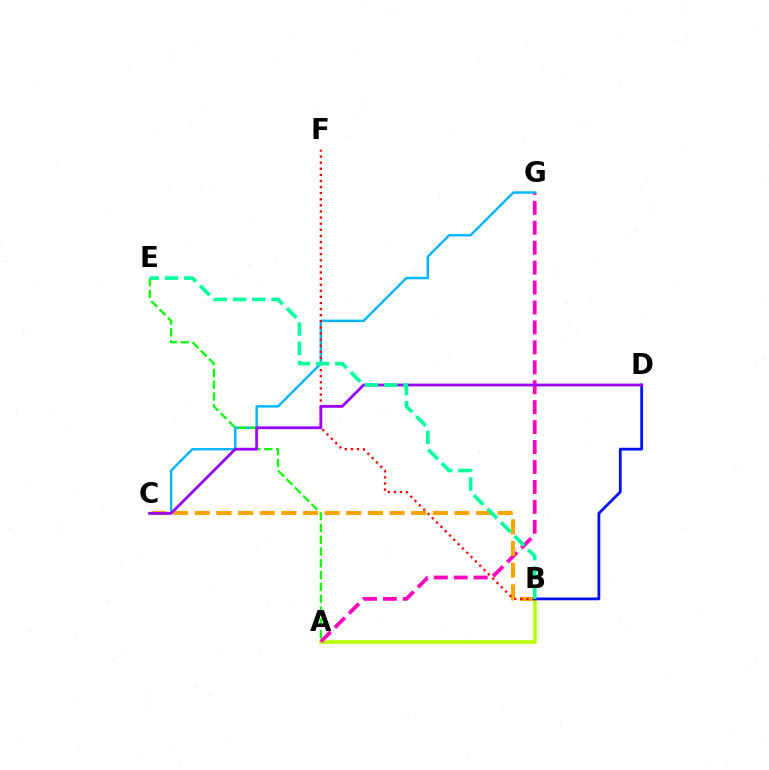{('A', 'B'): [{'color': '#b3ff00', 'line_style': 'solid', 'thickness': 2.55}], ('A', 'G'): [{'color': '#ff00bd', 'line_style': 'dashed', 'thickness': 2.71}], ('C', 'G'): [{'color': '#00b5ff', 'line_style': 'solid', 'thickness': 1.74}], ('B', 'C'): [{'color': '#ffa500', 'line_style': 'dashed', 'thickness': 2.94}], ('B', 'F'): [{'color': '#ff0000', 'line_style': 'dotted', 'thickness': 1.66}], ('B', 'D'): [{'color': '#0010ff', 'line_style': 'solid', 'thickness': 2.0}], ('A', 'E'): [{'color': '#08ff00', 'line_style': 'dashed', 'thickness': 1.6}], ('C', 'D'): [{'color': '#9b00ff', 'line_style': 'solid', 'thickness': 2.01}], ('B', 'E'): [{'color': '#00ff9d', 'line_style': 'dashed', 'thickness': 2.61}]}